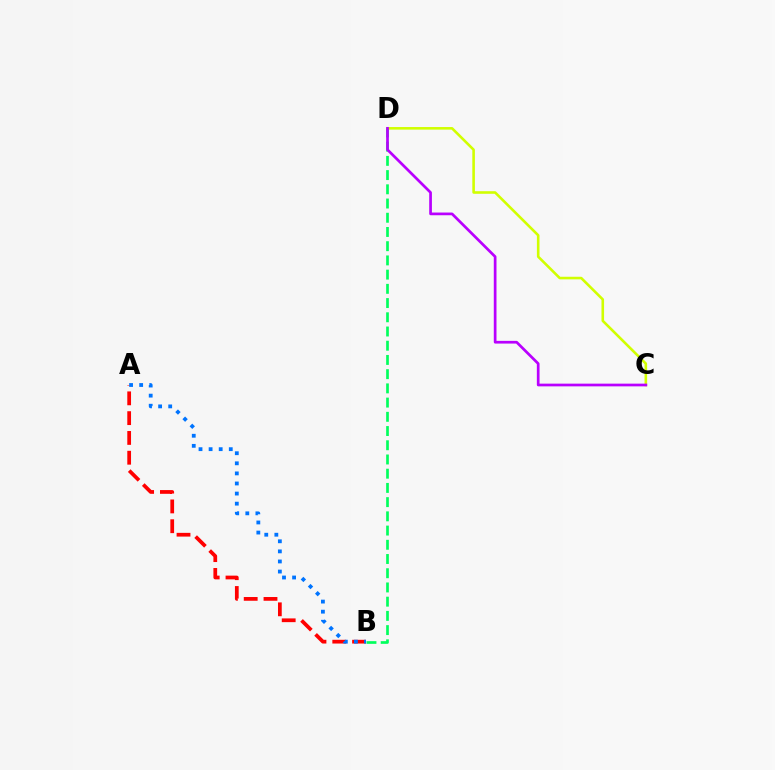{('C', 'D'): [{'color': '#d1ff00', 'line_style': 'solid', 'thickness': 1.86}, {'color': '#b900ff', 'line_style': 'solid', 'thickness': 1.95}], ('B', 'D'): [{'color': '#00ff5c', 'line_style': 'dashed', 'thickness': 1.93}], ('A', 'B'): [{'color': '#ff0000', 'line_style': 'dashed', 'thickness': 2.69}, {'color': '#0074ff', 'line_style': 'dotted', 'thickness': 2.74}]}